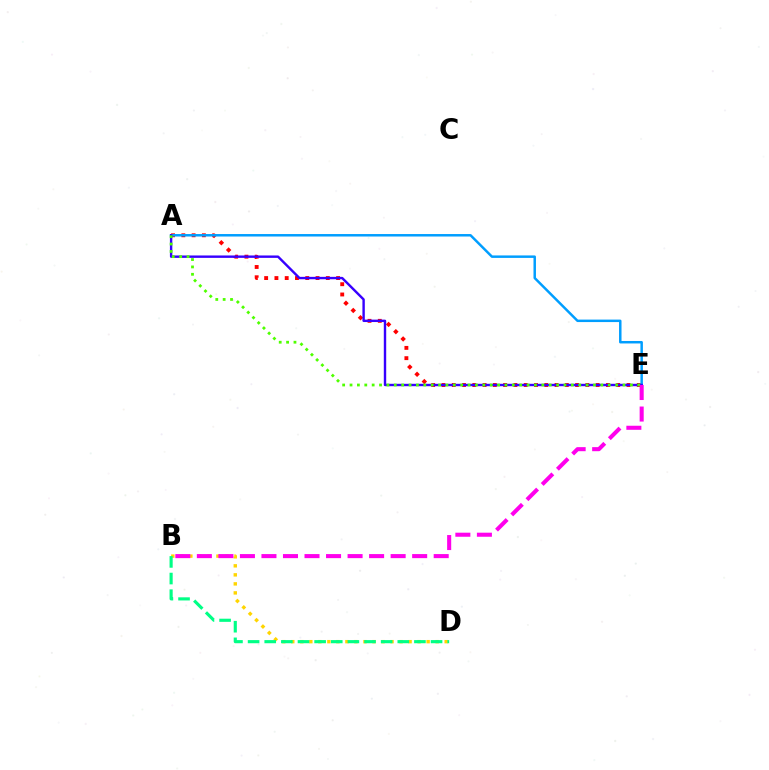{('A', 'E'): [{'color': '#ff0000', 'line_style': 'dotted', 'thickness': 2.79}, {'color': '#009eff', 'line_style': 'solid', 'thickness': 1.78}, {'color': '#3700ff', 'line_style': 'solid', 'thickness': 1.73}, {'color': '#4fff00', 'line_style': 'dotted', 'thickness': 2.0}], ('B', 'D'): [{'color': '#ffd500', 'line_style': 'dotted', 'thickness': 2.45}, {'color': '#00ff86', 'line_style': 'dashed', 'thickness': 2.26}], ('B', 'E'): [{'color': '#ff00ed', 'line_style': 'dashed', 'thickness': 2.92}]}